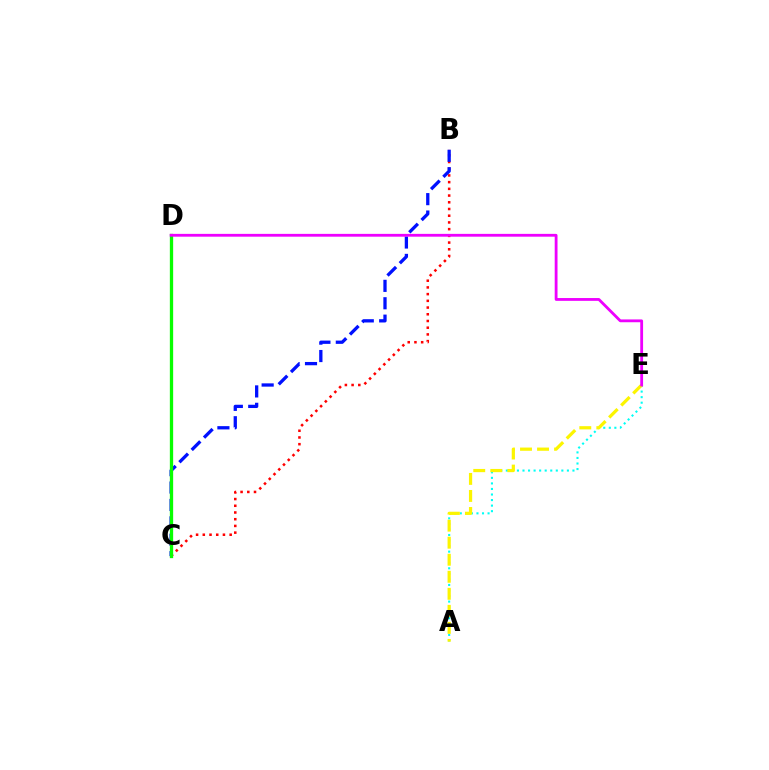{('B', 'C'): [{'color': '#ff0000', 'line_style': 'dotted', 'thickness': 1.82}, {'color': '#0010ff', 'line_style': 'dashed', 'thickness': 2.36}], ('A', 'E'): [{'color': '#00fff6', 'line_style': 'dotted', 'thickness': 1.51}, {'color': '#fcf500', 'line_style': 'dashed', 'thickness': 2.31}], ('C', 'D'): [{'color': '#08ff00', 'line_style': 'solid', 'thickness': 2.38}], ('D', 'E'): [{'color': '#ee00ff', 'line_style': 'solid', 'thickness': 2.02}]}